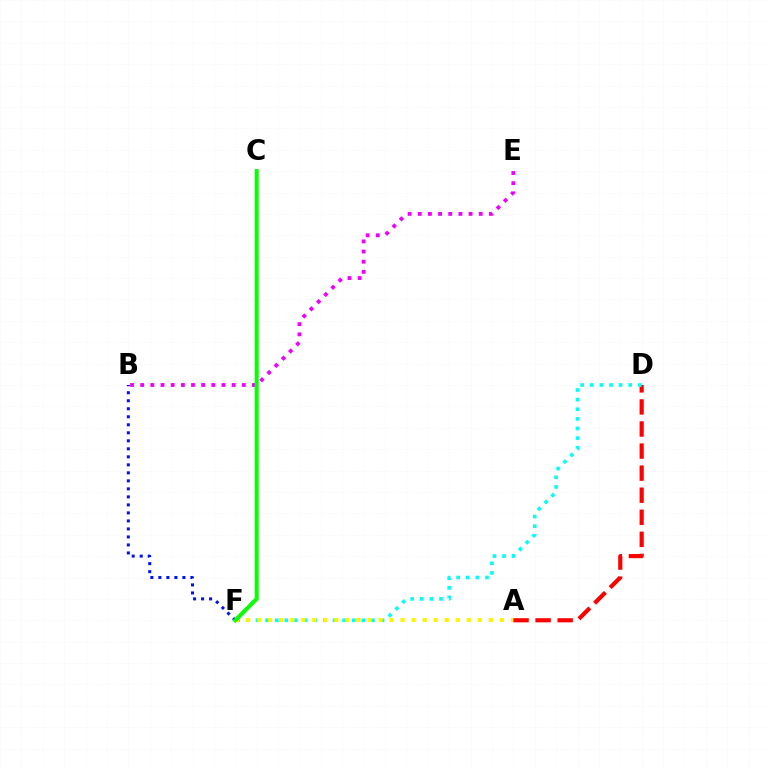{('B', 'E'): [{'color': '#ee00ff', 'line_style': 'dotted', 'thickness': 2.76}], ('A', 'D'): [{'color': '#ff0000', 'line_style': 'dashed', 'thickness': 3.0}], ('D', 'F'): [{'color': '#00fff6', 'line_style': 'dotted', 'thickness': 2.61}], ('A', 'F'): [{'color': '#fcf500', 'line_style': 'dotted', 'thickness': 3.0}], ('B', 'F'): [{'color': '#0010ff', 'line_style': 'dotted', 'thickness': 2.18}], ('C', 'F'): [{'color': '#08ff00', 'line_style': 'solid', 'thickness': 2.88}]}